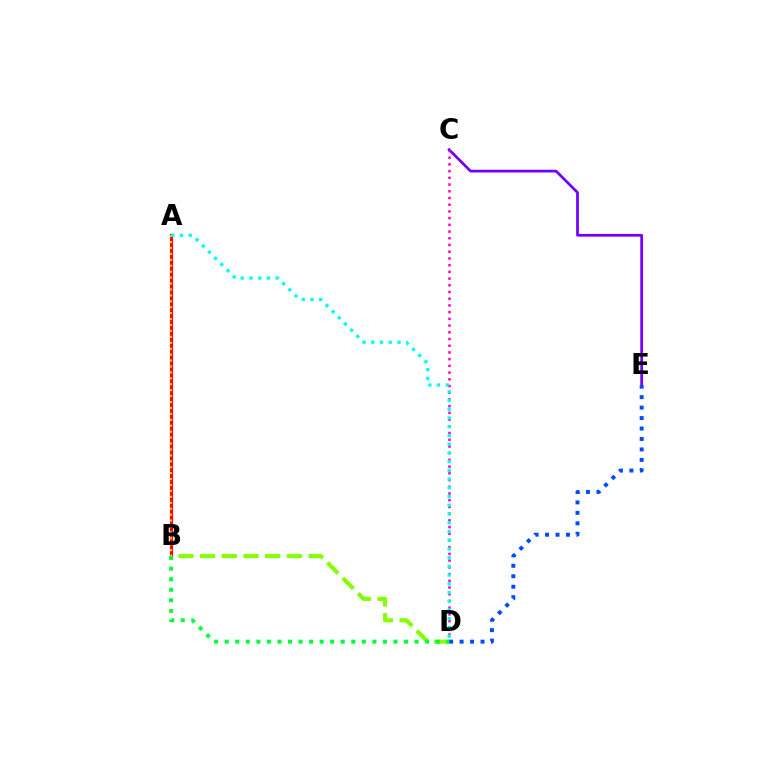{('C', 'E'): [{'color': '#7200ff', 'line_style': 'solid', 'thickness': 1.97}], ('A', 'B'): [{'color': '#ff0000', 'line_style': 'solid', 'thickness': 2.29}, {'color': '#ffbd00', 'line_style': 'dotted', 'thickness': 1.61}], ('C', 'D'): [{'color': '#ff00cf', 'line_style': 'dotted', 'thickness': 1.82}], ('B', 'D'): [{'color': '#84ff00', 'line_style': 'dashed', 'thickness': 2.95}, {'color': '#00ff39', 'line_style': 'dotted', 'thickness': 2.87}], ('D', 'E'): [{'color': '#004bff', 'line_style': 'dotted', 'thickness': 2.84}], ('A', 'D'): [{'color': '#00fff6', 'line_style': 'dotted', 'thickness': 2.37}]}